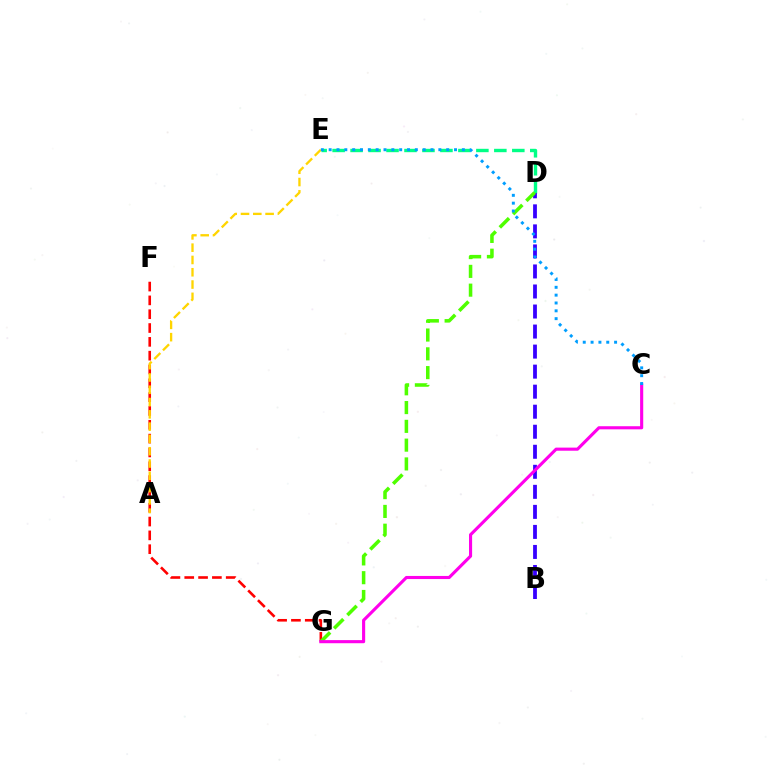{('F', 'G'): [{'color': '#ff0000', 'line_style': 'dashed', 'thickness': 1.88}], ('D', 'E'): [{'color': '#00ff86', 'line_style': 'dashed', 'thickness': 2.44}], ('B', 'D'): [{'color': '#3700ff', 'line_style': 'dashed', 'thickness': 2.72}], ('A', 'E'): [{'color': '#ffd500', 'line_style': 'dashed', 'thickness': 1.67}], ('D', 'G'): [{'color': '#4fff00', 'line_style': 'dashed', 'thickness': 2.55}], ('C', 'G'): [{'color': '#ff00ed', 'line_style': 'solid', 'thickness': 2.24}], ('C', 'E'): [{'color': '#009eff', 'line_style': 'dotted', 'thickness': 2.13}]}